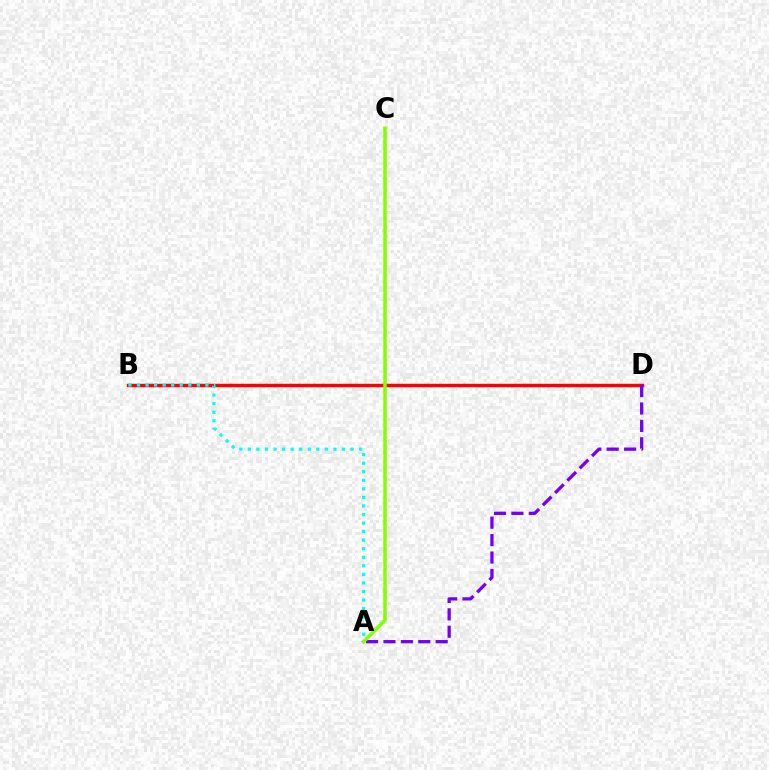{('B', 'D'): [{'color': '#ff0000', 'line_style': 'solid', 'thickness': 2.49}], ('A', 'D'): [{'color': '#7200ff', 'line_style': 'dashed', 'thickness': 2.37}], ('A', 'B'): [{'color': '#00fff6', 'line_style': 'dotted', 'thickness': 2.32}], ('A', 'C'): [{'color': '#84ff00', 'line_style': 'solid', 'thickness': 2.52}]}